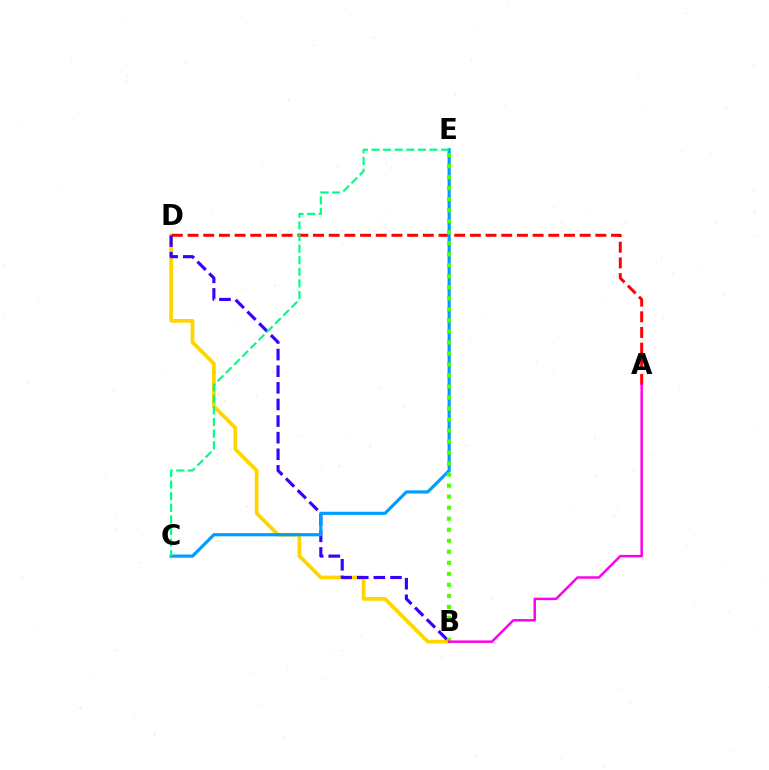{('B', 'D'): [{'color': '#ffd500', 'line_style': 'solid', 'thickness': 2.69}, {'color': '#3700ff', 'line_style': 'dashed', 'thickness': 2.26}], ('A', 'D'): [{'color': '#ff0000', 'line_style': 'dashed', 'thickness': 2.13}], ('C', 'E'): [{'color': '#009eff', 'line_style': 'solid', 'thickness': 2.29}, {'color': '#00ff86', 'line_style': 'dashed', 'thickness': 1.58}], ('B', 'E'): [{'color': '#4fff00', 'line_style': 'dotted', 'thickness': 2.99}], ('A', 'B'): [{'color': '#ff00ed', 'line_style': 'solid', 'thickness': 1.79}]}